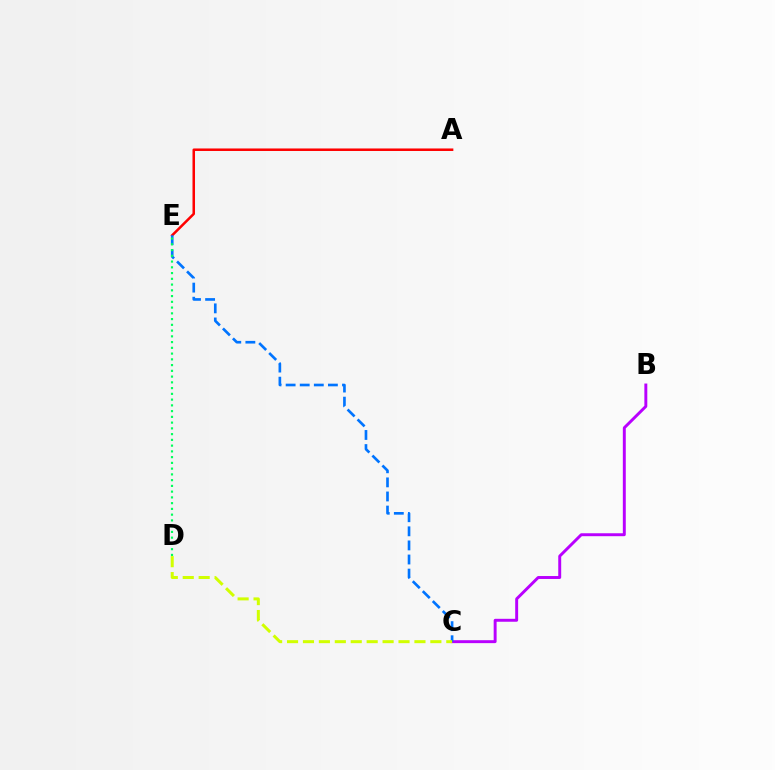{('A', 'E'): [{'color': '#ff0000', 'line_style': 'solid', 'thickness': 1.81}], ('B', 'C'): [{'color': '#b900ff', 'line_style': 'solid', 'thickness': 2.11}], ('C', 'E'): [{'color': '#0074ff', 'line_style': 'dashed', 'thickness': 1.91}], ('D', 'E'): [{'color': '#00ff5c', 'line_style': 'dotted', 'thickness': 1.56}], ('C', 'D'): [{'color': '#d1ff00', 'line_style': 'dashed', 'thickness': 2.16}]}